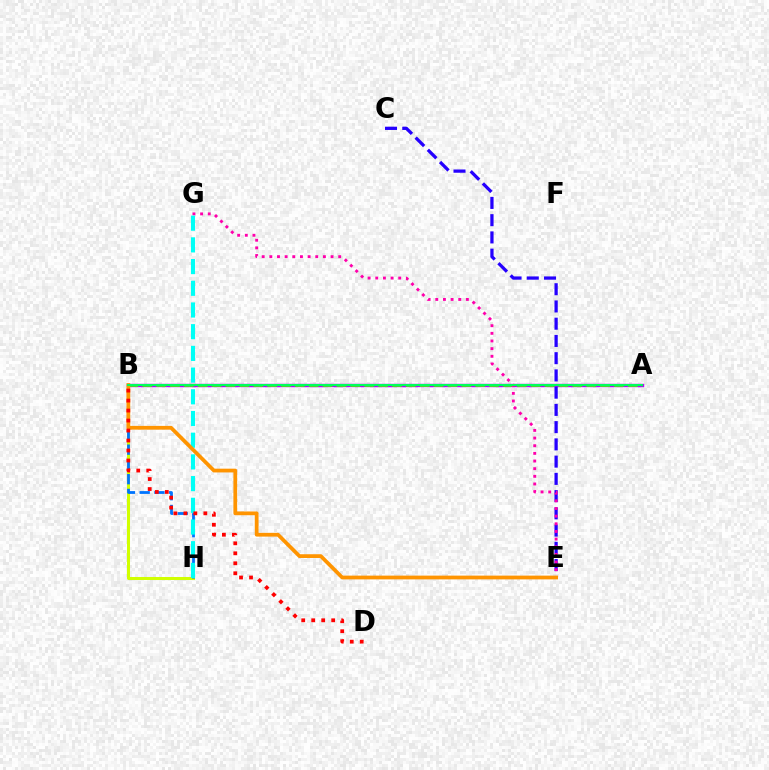{('A', 'B'): [{'color': '#b900ff', 'line_style': 'solid', 'thickness': 2.43}, {'color': '#3dff00', 'line_style': 'dashed', 'thickness': 1.88}, {'color': '#00ff5c', 'line_style': 'solid', 'thickness': 1.5}], ('C', 'E'): [{'color': '#2500ff', 'line_style': 'dashed', 'thickness': 2.34}], ('B', 'H'): [{'color': '#d1ff00', 'line_style': 'solid', 'thickness': 2.18}, {'color': '#0074ff', 'line_style': 'dashed', 'thickness': 2.0}], ('E', 'G'): [{'color': '#ff00ac', 'line_style': 'dotted', 'thickness': 2.08}], ('G', 'H'): [{'color': '#00fff6', 'line_style': 'dashed', 'thickness': 2.95}], ('B', 'E'): [{'color': '#ff9400', 'line_style': 'solid', 'thickness': 2.7}], ('B', 'D'): [{'color': '#ff0000', 'line_style': 'dotted', 'thickness': 2.71}]}